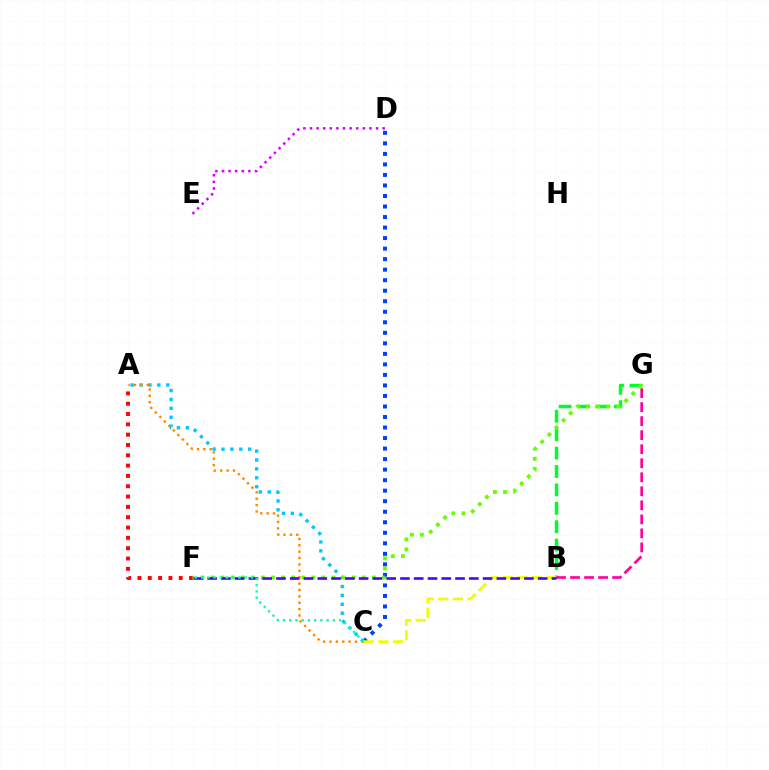{('B', 'G'): [{'color': '#00ff27', 'line_style': 'dashed', 'thickness': 2.5}, {'color': '#ff00a0', 'line_style': 'dashed', 'thickness': 1.91}], ('C', 'D'): [{'color': '#003fff', 'line_style': 'dotted', 'thickness': 2.86}], ('A', 'F'): [{'color': '#ff0000', 'line_style': 'dotted', 'thickness': 2.8}], ('A', 'C'): [{'color': '#00c7ff', 'line_style': 'dotted', 'thickness': 2.42}, {'color': '#ff8800', 'line_style': 'dotted', 'thickness': 1.73}], ('D', 'E'): [{'color': '#d600ff', 'line_style': 'dotted', 'thickness': 1.8}], ('B', 'C'): [{'color': '#eeff00', 'line_style': 'dashed', 'thickness': 1.99}], ('F', 'G'): [{'color': '#66ff00', 'line_style': 'dotted', 'thickness': 2.74}], ('B', 'F'): [{'color': '#4f00ff', 'line_style': 'dashed', 'thickness': 1.87}], ('C', 'F'): [{'color': '#00ffaf', 'line_style': 'dotted', 'thickness': 1.69}]}